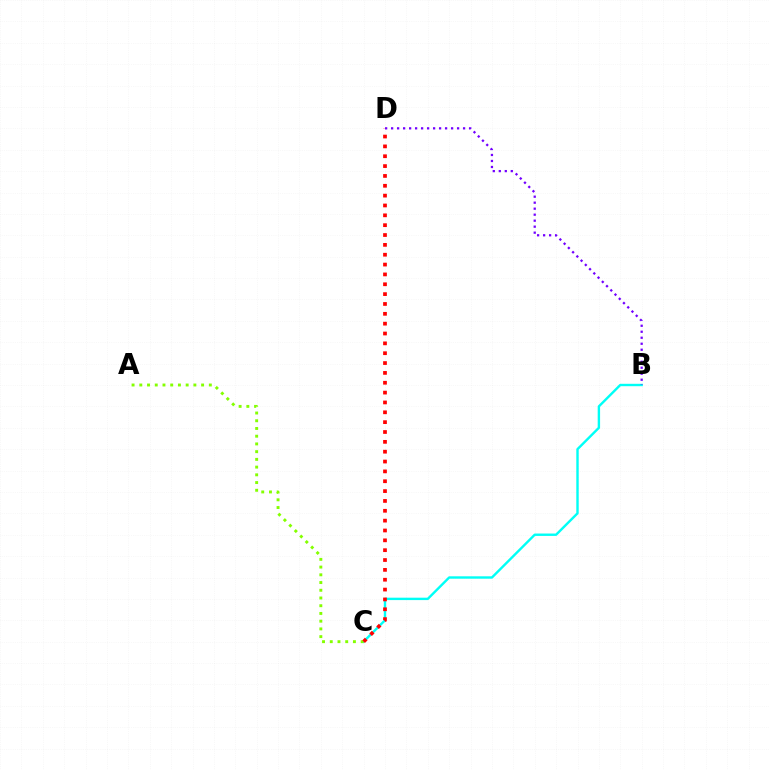{('B', 'C'): [{'color': '#00fff6', 'line_style': 'solid', 'thickness': 1.73}], ('A', 'C'): [{'color': '#84ff00', 'line_style': 'dotted', 'thickness': 2.1}], ('C', 'D'): [{'color': '#ff0000', 'line_style': 'dotted', 'thickness': 2.68}], ('B', 'D'): [{'color': '#7200ff', 'line_style': 'dotted', 'thickness': 1.63}]}